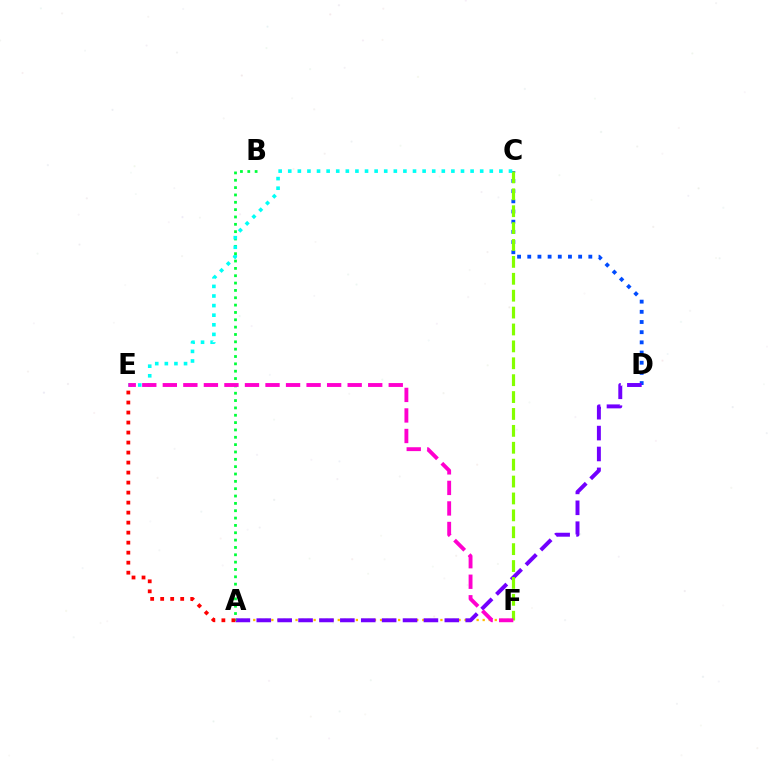{('C', 'D'): [{'color': '#004bff', 'line_style': 'dotted', 'thickness': 2.77}], ('A', 'F'): [{'color': '#ffbd00', 'line_style': 'dotted', 'thickness': 1.64}], ('A', 'D'): [{'color': '#7200ff', 'line_style': 'dashed', 'thickness': 2.84}], ('C', 'F'): [{'color': '#84ff00', 'line_style': 'dashed', 'thickness': 2.3}], ('A', 'B'): [{'color': '#00ff39', 'line_style': 'dotted', 'thickness': 2.0}], ('A', 'E'): [{'color': '#ff0000', 'line_style': 'dotted', 'thickness': 2.72}], ('C', 'E'): [{'color': '#00fff6', 'line_style': 'dotted', 'thickness': 2.61}], ('E', 'F'): [{'color': '#ff00cf', 'line_style': 'dashed', 'thickness': 2.79}]}